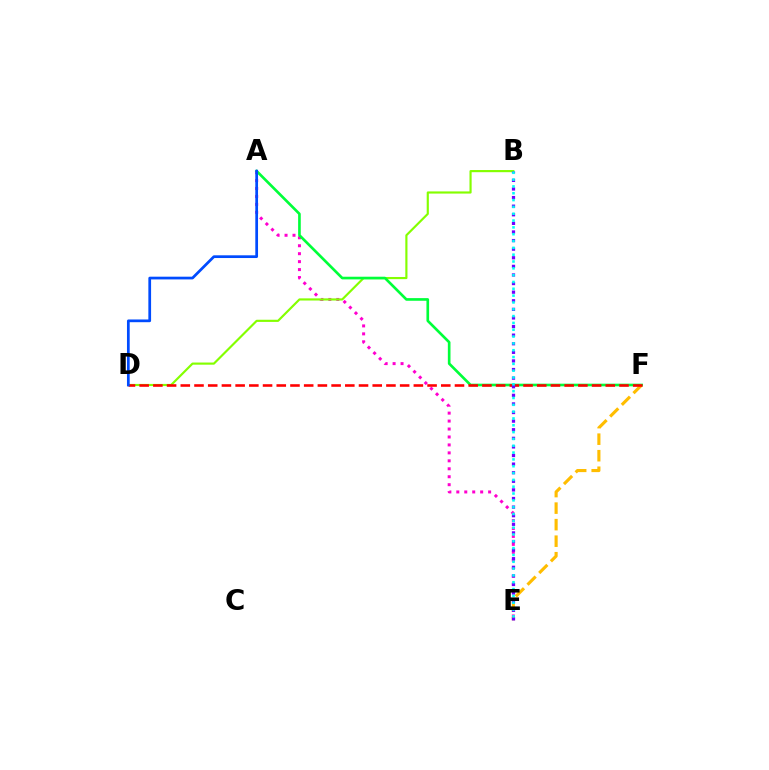{('A', 'E'): [{'color': '#ff00cf', 'line_style': 'dotted', 'thickness': 2.16}], ('B', 'D'): [{'color': '#84ff00', 'line_style': 'solid', 'thickness': 1.56}], ('A', 'F'): [{'color': '#00ff39', 'line_style': 'solid', 'thickness': 1.91}], ('E', 'F'): [{'color': '#ffbd00', 'line_style': 'dashed', 'thickness': 2.25}], ('D', 'F'): [{'color': '#ff0000', 'line_style': 'dashed', 'thickness': 1.86}], ('A', 'D'): [{'color': '#004bff', 'line_style': 'solid', 'thickness': 1.96}], ('B', 'E'): [{'color': '#7200ff', 'line_style': 'dotted', 'thickness': 2.34}, {'color': '#00fff6', 'line_style': 'dotted', 'thickness': 1.85}]}